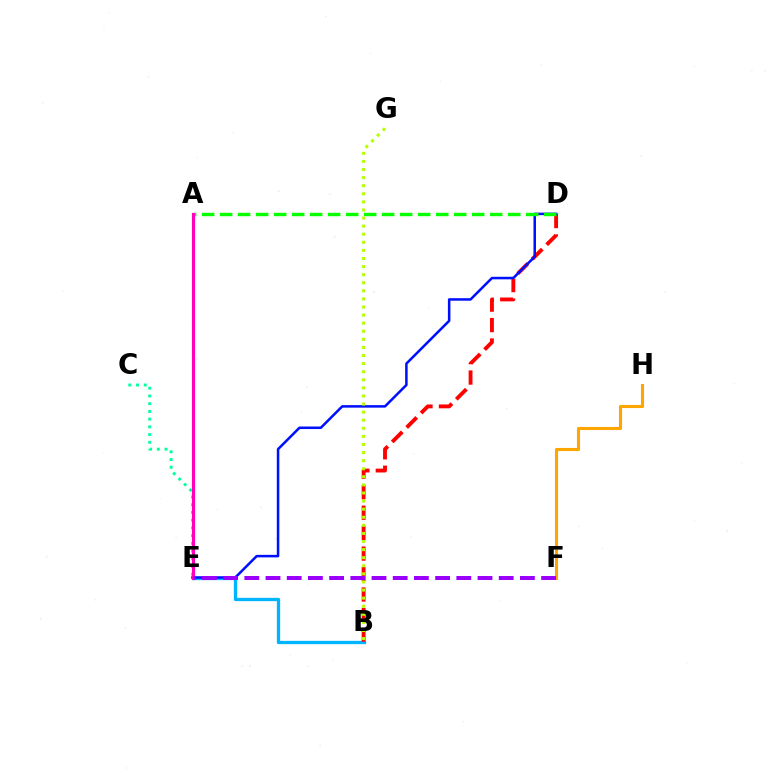{('B', 'E'): [{'color': '#00b5ff', 'line_style': 'solid', 'thickness': 2.38}], ('B', 'D'): [{'color': '#ff0000', 'line_style': 'dashed', 'thickness': 2.78}], ('C', 'E'): [{'color': '#00ff9d', 'line_style': 'dotted', 'thickness': 2.1}], ('D', 'E'): [{'color': '#0010ff', 'line_style': 'solid', 'thickness': 1.82}], ('A', 'D'): [{'color': '#08ff00', 'line_style': 'dashed', 'thickness': 2.45}], ('B', 'G'): [{'color': '#b3ff00', 'line_style': 'dotted', 'thickness': 2.2}], ('A', 'E'): [{'color': '#ff00bd', 'line_style': 'solid', 'thickness': 2.26}], ('F', 'H'): [{'color': '#ffa500', 'line_style': 'solid', 'thickness': 2.23}], ('E', 'F'): [{'color': '#9b00ff', 'line_style': 'dashed', 'thickness': 2.88}]}